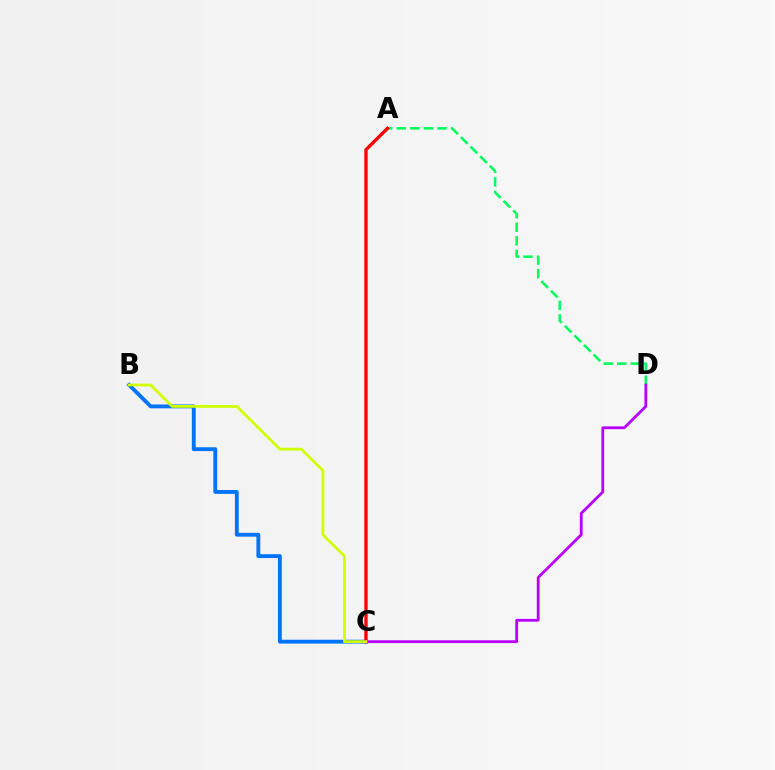{('A', 'D'): [{'color': '#00ff5c', 'line_style': 'dashed', 'thickness': 1.85}], ('C', 'D'): [{'color': '#b900ff', 'line_style': 'solid', 'thickness': 2.01}], ('B', 'C'): [{'color': '#0074ff', 'line_style': 'solid', 'thickness': 2.77}, {'color': '#d1ff00', 'line_style': 'solid', 'thickness': 2.01}], ('A', 'C'): [{'color': '#ff0000', 'line_style': 'solid', 'thickness': 2.41}]}